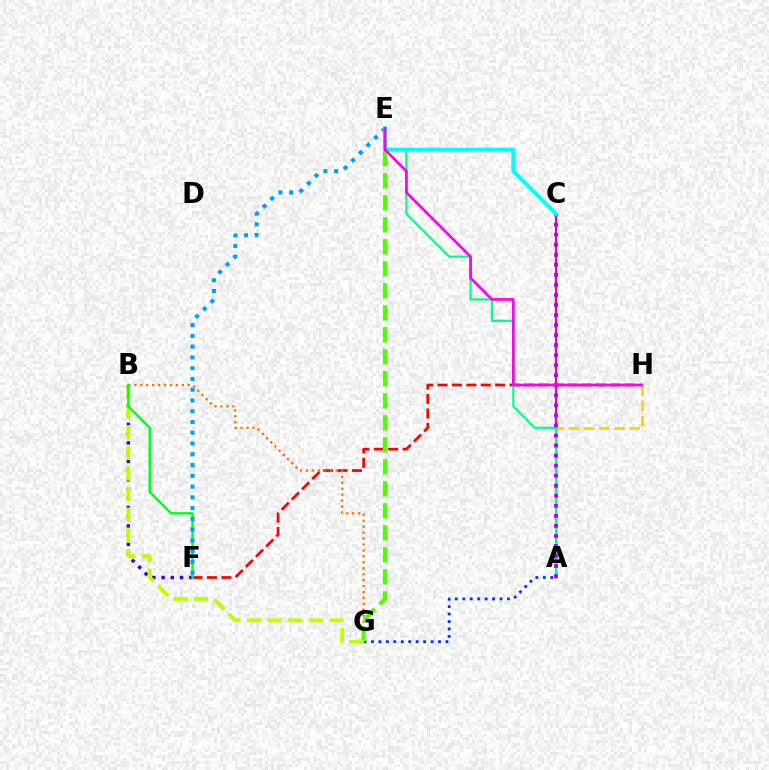{('A', 'C'): [{'color': '#ff0082', 'line_style': 'solid', 'thickness': 1.57}, {'color': '#a700ff', 'line_style': 'dotted', 'thickness': 2.73}], ('F', 'H'): [{'color': '#ff0000', 'line_style': 'dashed', 'thickness': 1.96}], ('A', 'H'): [{'color': '#ffd500', 'line_style': 'dashed', 'thickness': 2.06}], ('A', 'G'): [{'color': '#0033ff', 'line_style': 'dotted', 'thickness': 2.02}], ('A', 'E'): [{'color': '#00ff86', 'line_style': 'solid', 'thickness': 1.58}], ('B', 'F'): [{'color': '#3700ff', 'line_style': 'dotted', 'thickness': 2.51}, {'color': '#00ff1b', 'line_style': 'solid', 'thickness': 1.75}], ('B', 'G'): [{'color': '#ff6a00', 'line_style': 'dotted', 'thickness': 1.61}, {'color': '#bfff00', 'line_style': 'dashed', 'thickness': 2.8}], ('E', 'G'): [{'color': '#4fff00', 'line_style': 'dashed', 'thickness': 2.99}], ('E', 'F'): [{'color': '#009eff', 'line_style': 'dotted', 'thickness': 2.92}], ('C', 'E'): [{'color': '#00fff6', 'line_style': 'solid', 'thickness': 2.84}], ('E', 'H'): [{'color': '#ff00ed', 'line_style': 'solid', 'thickness': 1.95}]}